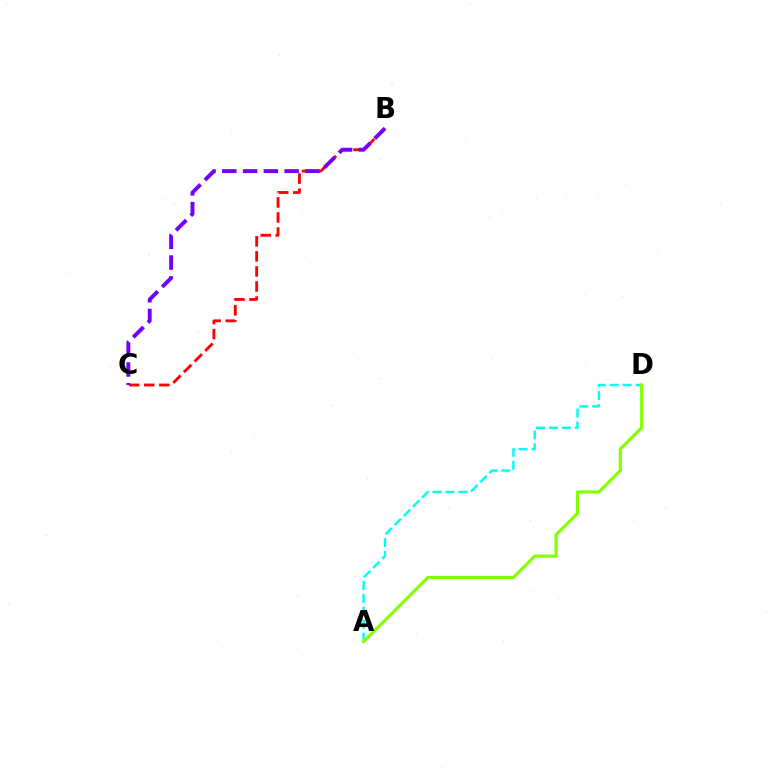{('B', 'C'): [{'color': '#ff0000', 'line_style': 'dashed', 'thickness': 2.05}, {'color': '#7200ff', 'line_style': 'dashed', 'thickness': 2.82}], ('A', 'D'): [{'color': '#00fff6', 'line_style': 'dashed', 'thickness': 1.76}, {'color': '#84ff00', 'line_style': 'solid', 'thickness': 2.25}]}